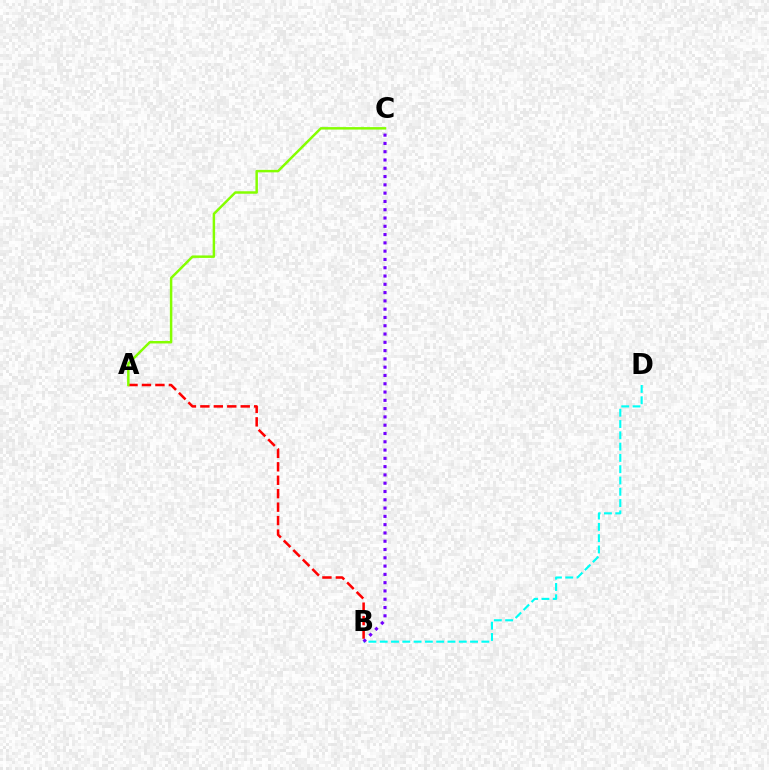{('B', 'D'): [{'color': '#00fff6', 'line_style': 'dashed', 'thickness': 1.53}], ('A', 'B'): [{'color': '#ff0000', 'line_style': 'dashed', 'thickness': 1.83}], ('B', 'C'): [{'color': '#7200ff', 'line_style': 'dotted', 'thickness': 2.25}], ('A', 'C'): [{'color': '#84ff00', 'line_style': 'solid', 'thickness': 1.78}]}